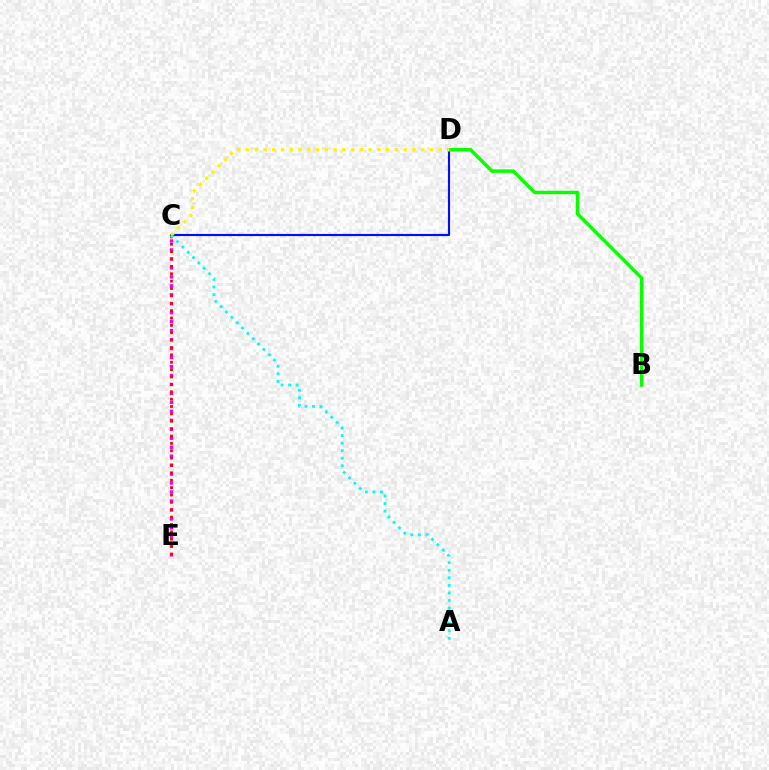{('C', 'D'): [{'color': '#0010ff', 'line_style': 'solid', 'thickness': 1.54}, {'color': '#fcf500', 'line_style': 'dotted', 'thickness': 2.38}], ('C', 'E'): [{'color': '#ee00ff', 'line_style': 'dotted', 'thickness': 2.44}, {'color': '#ff0000', 'line_style': 'dotted', 'thickness': 2.0}], ('B', 'D'): [{'color': '#08ff00', 'line_style': 'solid', 'thickness': 2.49}], ('A', 'C'): [{'color': '#00fff6', 'line_style': 'dotted', 'thickness': 2.05}]}